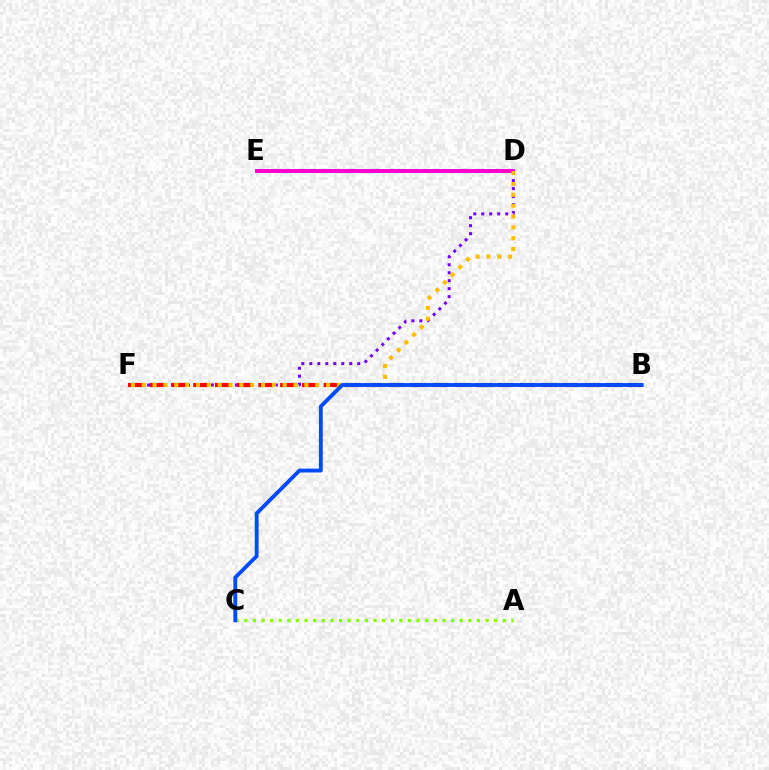{('B', 'F'): [{'color': '#00ff39', 'line_style': 'dashed', 'thickness': 2.96}, {'color': '#ff0000', 'line_style': 'dashed', 'thickness': 2.95}], ('D', 'F'): [{'color': '#7200ff', 'line_style': 'dotted', 'thickness': 2.17}, {'color': '#ffbd00', 'line_style': 'dotted', 'thickness': 2.95}], ('D', 'E'): [{'color': '#00fff6', 'line_style': 'dashed', 'thickness': 2.99}, {'color': '#ff00cf', 'line_style': 'solid', 'thickness': 2.85}], ('A', 'C'): [{'color': '#84ff00', 'line_style': 'dotted', 'thickness': 2.34}], ('B', 'C'): [{'color': '#004bff', 'line_style': 'solid', 'thickness': 2.77}]}